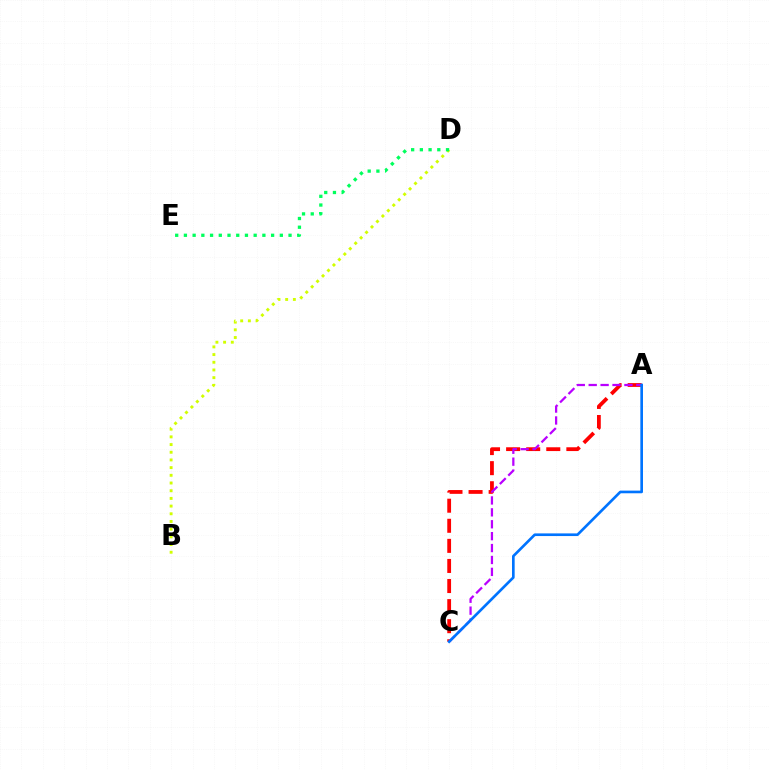{('B', 'D'): [{'color': '#d1ff00', 'line_style': 'dotted', 'thickness': 2.09}], ('A', 'C'): [{'color': '#ff0000', 'line_style': 'dashed', 'thickness': 2.73}, {'color': '#b900ff', 'line_style': 'dashed', 'thickness': 1.62}, {'color': '#0074ff', 'line_style': 'solid', 'thickness': 1.91}], ('D', 'E'): [{'color': '#00ff5c', 'line_style': 'dotted', 'thickness': 2.37}]}